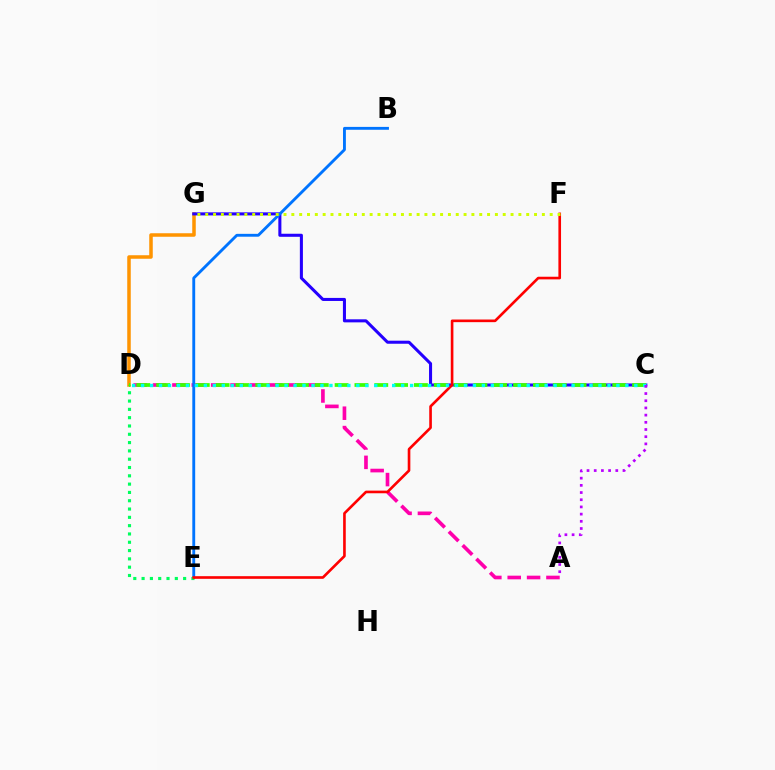{('D', 'G'): [{'color': '#ff9400', 'line_style': 'solid', 'thickness': 2.53}], ('C', 'G'): [{'color': '#2500ff', 'line_style': 'solid', 'thickness': 2.2}], ('A', 'D'): [{'color': '#ff00ac', 'line_style': 'dashed', 'thickness': 2.63}], ('B', 'E'): [{'color': '#0074ff', 'line_style': 'solid', 'thickness': 2.07}], ('D', 'E'): [{'color': '#00ff5c', 'line_style': 'dotted', 'thickness': 2.26}], ('E', 'F'): [{'color': '#ff0000', 'line_style': 'solid', 'thickness': 1.9}], ('F', 'G'): [{'color': '#d1ff00', 'line_style': 'dotted', 'thickness': 2.13}], ('C', 'D'): [{'color': '#3dff00', 'line_style': 'dashed', 'thickness': 2.69}, {'color': '#00fff6', 'line_style': 'dotted', 'thickness': 2.44}], ('A', 'C'): [{'color': '#b900ff', 'line_style': 'dotted', 'thickness': 1.95}]}